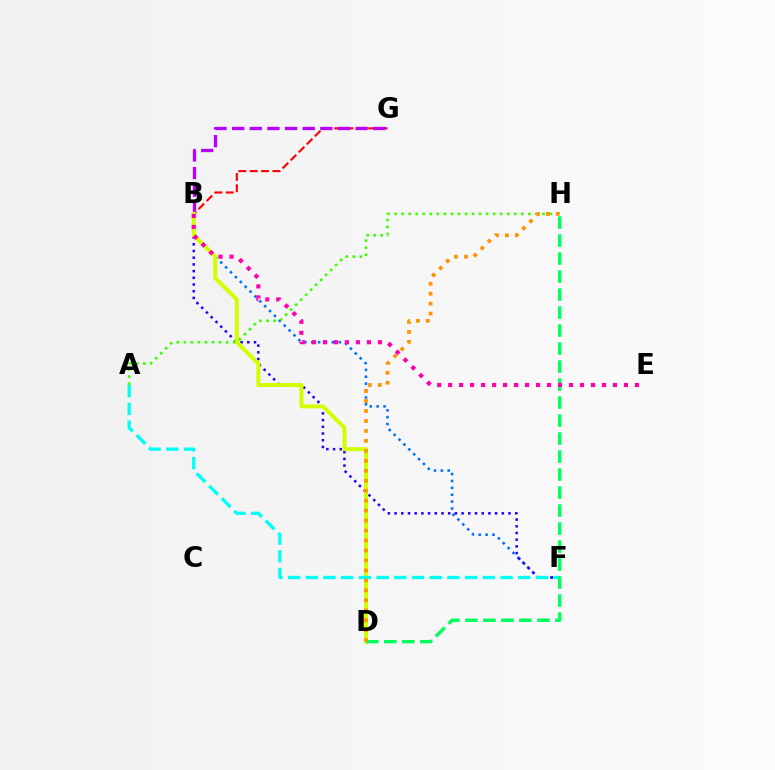{('B', 'G'): [{'color': '#ff0000', 'line_style': 'dashed', 'thickness': 1.54}, {'color': '#b900ff', 'line_style': 'dashed', 'thickness': 2.4}], ('B', 'F'): [{'color': '#0074ff', 'line_style': 'dotted', 'thickness': 1.87}, {'color': '#2500ff', 'line_style': 'dotted', 'thickness': 1.82}], ('B', 'D'): [{'color': '#d1ff00', 'line_style': 'solid', 'thickness': 2.87}], ('A', 'H'): [{'color': '#3dff00', 'line_style': 'dotted', 'thickness': 1.91}], ('A', 'F'): [{'color': '#00fff6', 'line_style': 'dashed', 'thickness': 2.4}], ('D', 'H'): [{'color': '#00ff5c', 'line_style': 'dashed', 'thickness': 2.45}, {'color': '#ff9400', 'line_style': 'dotted', 'thickness': 2.71}], ('B', 'E'): [{'color': '#ff00ac', 'line_style': 'dotted', 'thickness': 2.99}]}